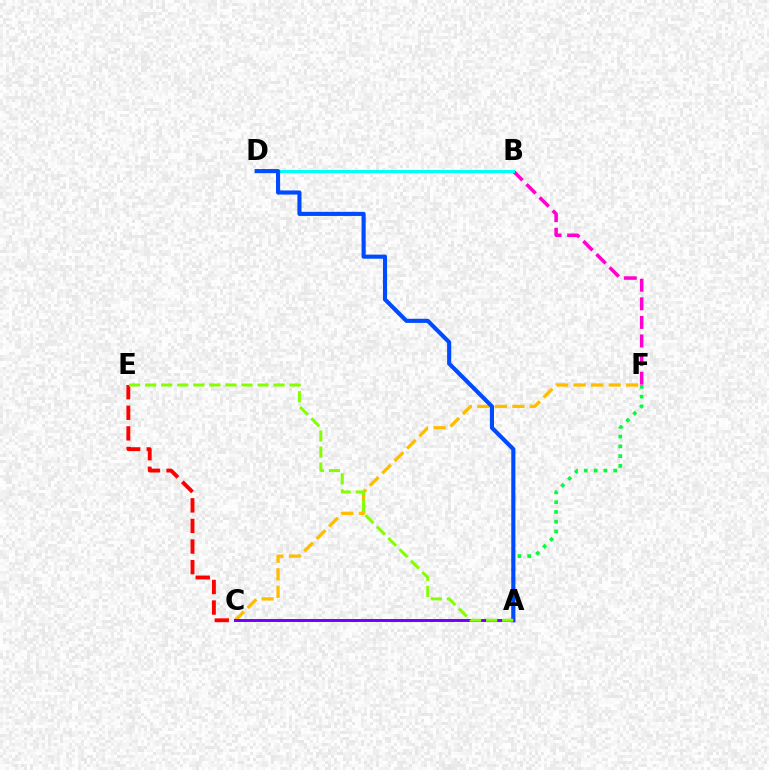{('C', 'F'): [{'color': '#ffbd00', 'line_style': 'dashed', 'thickness': 2.38}], ('B', 'F'): [{'color': '#ff00cf', 'line_style': 'dashed', 'thickness': 2.52}], ('A', 'F'): [{'color': '#00ff39', 'line_style': 'dotted', 'thickness': 2.65}], ('B', 'D'): [{'color': '#00fff6', 'line_style': 'solid', 'thickness': 2.17}], ('C', 'E'): [{'color': '#ff0000', 'line_style': 'dashed', 'thickness': 2.8}], ('A', 'D'): [{'color': '#004bff', 'line_style': 'solid', 'thickness': 2.97}], ('A', 'C'): [{'color': '#7200ff', 'line_style': 'solid', 'thickness': 2.12}], ('A', 'E'): [{'color': '#84ff00', 'line_style': 'dashed', 'thickness': 2.18}]}